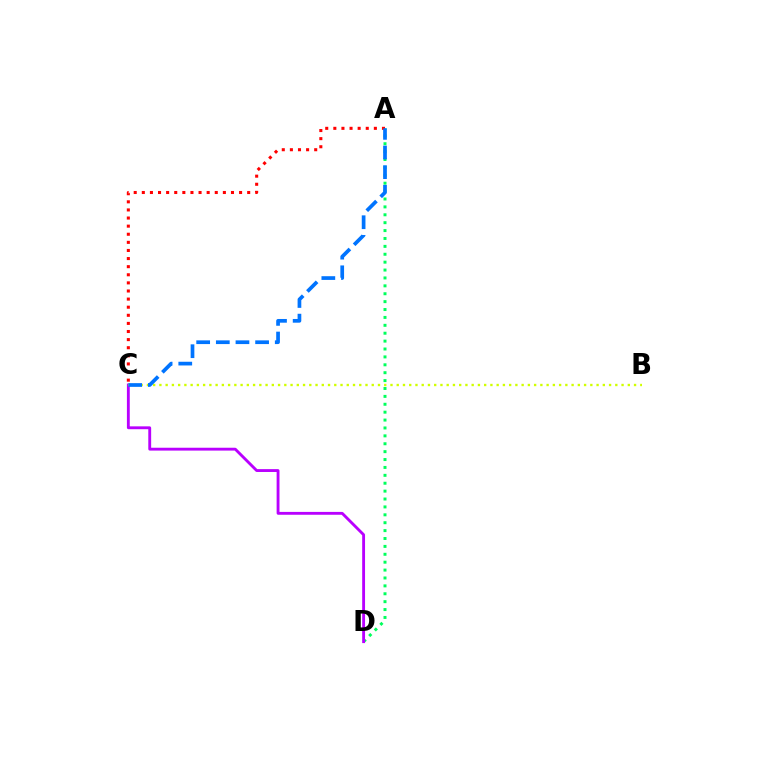{('A', 'D'): [{'color': '#00ff5c', 'line_style': 'dotted', 'thickness': 2.15}], ('C', 'D'): [{'color': '#b900ff', 'line_style': 'solid', 'thickness': 2.06}], ('A', 'C'): [{'color': '#ff0000', 'line_style': 'dotted', 'thickness': 2.2}, {'color': '#0074ff', 'line_style': 'dashed', 'thickness': 2.67}], ('B', 'C'): [{'color': '#d1ff00', 'line_style': 'dotted', 'thickness': 1.7}]}